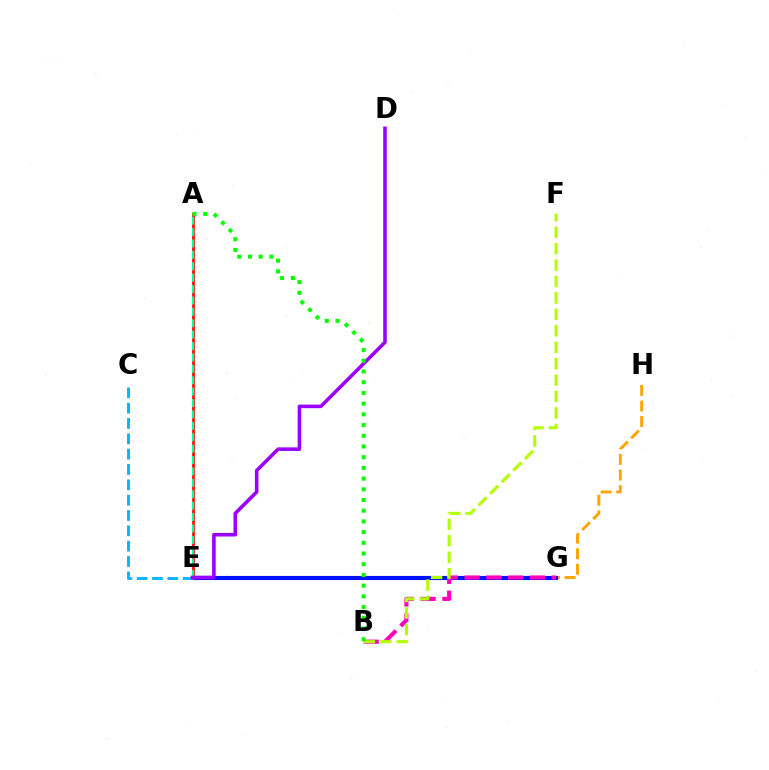{('E', 'H'): [{'color': '#ffa500', 'line_style': 'dashed', 'thickness': 2.12}], ('E', 'G'): [{'color': '#0010ff', 'line_style': 'solid', 'thickness': 2.96}], ('B', 'G'): [{'color': '#ff00bd', 'line_style': 'dashed', 'thickness': 2.96}], ('B', 'F'): [{'color': '#b3ff00', 'line_style': 'dashed', 'thickness': 2.23}], ('A', 'E'): [{'color': '#ff0000', 'line_style': 'solid', 'thickness': 1.92}, {'color': '#00ff9d', 'line_style': 'dashed', 'thickness': 1.55}], ('C', 'E'): [{'color': '#00b5ff', 'line_style': 'dashed', 'thickness': 2.08}], ('D', 'E'): [{'color': '#9b00ff', 'line_style': 'solid', 'thickness': 2.58}], ('A', 'B'): [{'color': '#08ff00', 'line_style': 'dotted', 'thickness': 2.91}]}